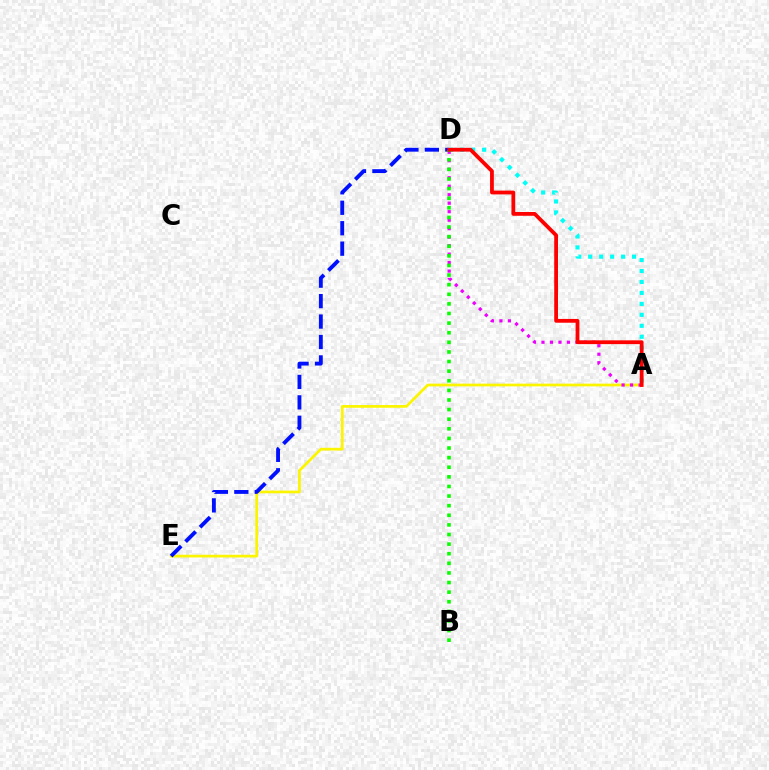{('A', 'E'): [{'color': '#fcf500', 'line_style': 'solid', 'thickness': 1.96}], ('A', 'D'): [{'color': '#ee00ff', 'line_style': 'dotted', 'thickness': 2.31}, {'color': '#00fff6', 'line_style': 'dotted', 'thickness': 2.98}, {'color': '#ff0000', 'line_style': 'solid', 'thickness': 2.73}], ('D', 'E'): [{'color': '#0010ff', 'line_style': 'dashed', 'thickness': 2.78}], ('B', 'D'): [{'color': '#08ff00', 'line_style': 'dotted', 'thickness': 2.61}]}